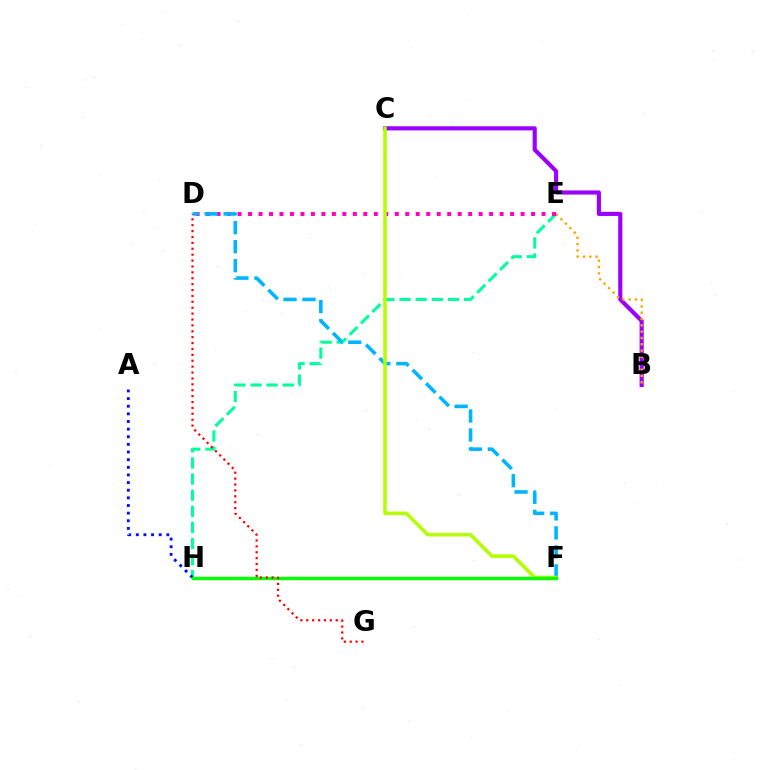{('B', 'C'): [{'color': '#9b00ff', 'line_style': 'solid', 'thickness': 2.98}], ('E', 'H'): [{'color': '#00ff9d', 'line_style': 'dashed', 'thickness': 2.19}], ('B', 'E'): [{'color': '#ffa500', 'line_style': 'dotted', 'thickness': 1.72}], ('D', 'E'): [{'color': '#ff00bd', 'line_style': 'dotted', 'thickness': 2.85}], ('A', 'H'): [{'color': '#0010ff', 'line_style': 'dotted', 'thickness': 2.08}], ('D', 'F'): [{'color': '#00b5ff', 'line_style': 'dashed', 'thickness': 2.58}], ('C', 'F'): [{'color': '#b3ff00', 'line_style': 'solid', 'thickness': 2.54}], ('F', 'H'): [{'color': '#08ff00', 'line_style': 'solid', 'thickness': 2.45}], ('D', 'G'): [{'color': '#ff0000', 'line_style': 'dotted', 'thickness': 1.6}]}